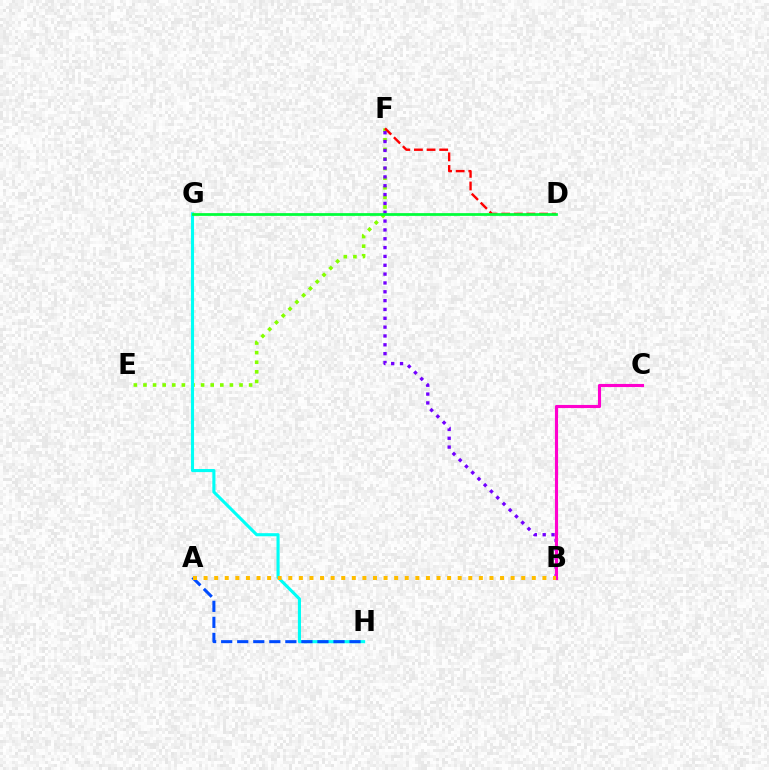{('E', 'F'): [{'color': '#84ff00', 'line_style': 'dotted', 'thickness': 2.61}], ('D', 'F'): [{'color': '#ff0000', 'line_style': 'dashed', 'thickness': 1.72}], ('B', 'F'): [{'color': '#7200ff', 'line_style': 'dotted', 'thickness': 2.4}], ('G', 'H'): [{'color': '#00fff6', 'line_style': 'solid', 'thickness': 2.23}], ('A', 'H'): [{'color': '#004bff', 'line_style': 'dashed', 'thickness': 2.18}], ('D', 'G'): [{'color': '#00ff39', 'line_style': 'solid', 'thickness': 1.98}], ('B', 'C'): [{'color': '#ff00cf', 'line_style': 'solid', 'thickness': 2.25}], ('A', 'B'): [{'color': '#ffbd00', 'line_style': 'dotted', 'thickness': 2.88}]}